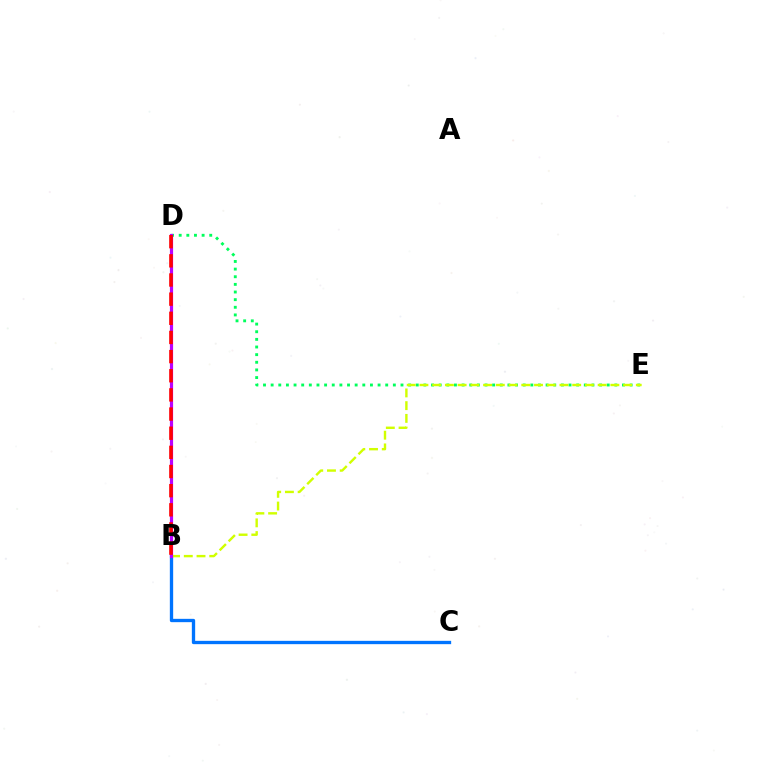{('D', 'E'): [{'color': '#00ff5c', 'line_style': 'dotted', 'thickness': 2.08}], ('B', 'C'): [{'color': '#0074ff', 'line_style': 'solid', 'thickness': 2.39}], ('B', 'E'): [{'color': '#d1ff00', 'line_style': 'dashed', 'thickness': 1.73}], ('B', 'D'): [{'color': '#b900ff', 'line_style': 'solid', 'thickness': 2.29}, {'color': '#ff0000', 'line_style': 'dashed', 'thickness': 2.6}]}